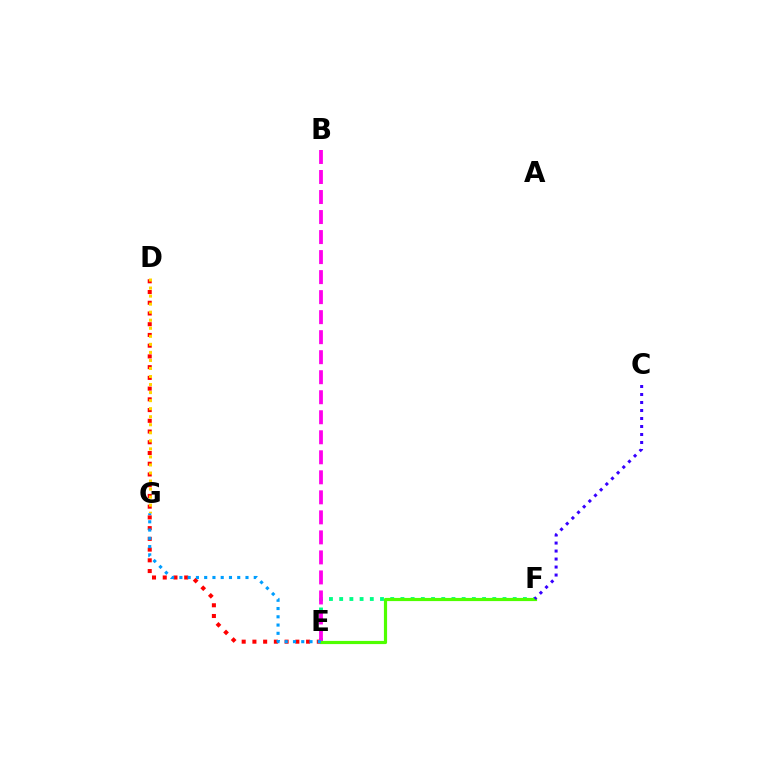{('D', 'E'): [{'color': '#ff0000', 'line_style': 'dotted', 'thickness': 2.92}], ('D', 'G'): [{'color': '#ffd500', 'line_style': 'dotted', 'thickness': 2.18}], ('E', 'F'): [{'color': '#00ff86', 'line_style': 'dotted', 'thickness': 2.77}, {'color': '#4fff00', 'line_style': 'solid', 'thickness': 2.29}], ('B', 'E'): [{'color': '#ff00ed', 'line_style': 'dashed', 'thickness': 2.72}], ('E', 'G'): [{'color': '#009eff', 'line_style': 'dotted', 'thickness': 2.24}], ('C', 'F'): [{'color': '#3700ff', 'line_style': 'dotted', 'thickness': 2.17}]}